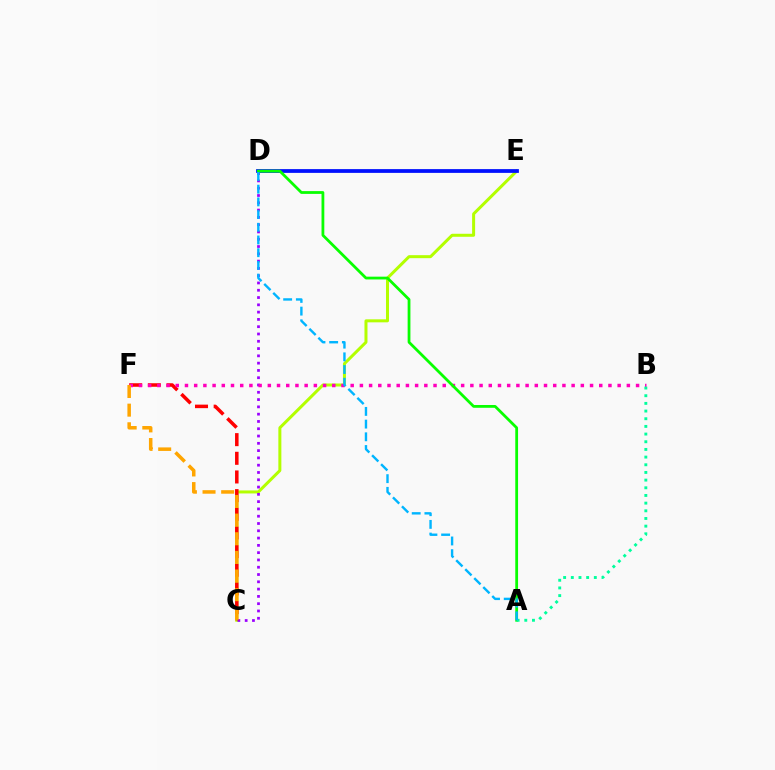{('C', 'E'): [{'color': '#b3ff00', 'line_style': 'solid', 'thickness': 2.16}], ('C', 'D'): [{'color': '#9b00ff', 'line_style': 'dotted', 'thickness': 1.98}], ('C', 'F'): [{'color': '#ff0000', 'line_style': 'dashed', 'thickness': 2.54}, {'color': '#ffa500', 'line_style': 'dashed', 'thickness': 2.53}], ('B', 'F'): [{'color': '#ff00bd', 'line_style': 'dotted', 'thickness': 2.5}], ('D', 'E'): [{'color': '#0010ff', 'line_style': 'solid', 'thickness': 2.71}], ('A', 'D'): [{'color': '#08ff00', 'line_style': 'solid', 'thickness': 2.0}, {'color': '#00b5ff', 'line_style': 'dashed', 'thickness': 1.73}], ('A', 'B'): [{'color': '#00ff9d', 'line_style': 'dotted', 'thickness': 2.08}]}